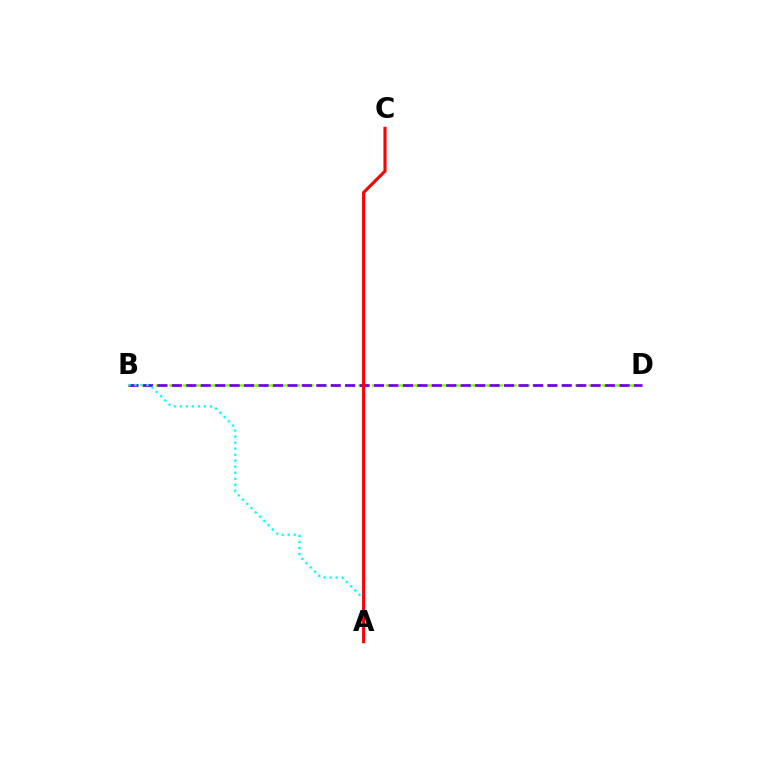{('B', 'D'): [{'color': '#84ff00', 'line_style': 'dashed', 'thickness': 1.84}, {'color': '#7200ff', 'line_style': 'dashed', 'thickness': 1.96}], ('A', 'B'): [{'color': '#00fff6', 'line_style': 'dotted', 'thickness': 1.64}], ('A', 'C'): [{'color': '#ff0000', 'line_style': 'solid', 'thickness': 2.24}]}